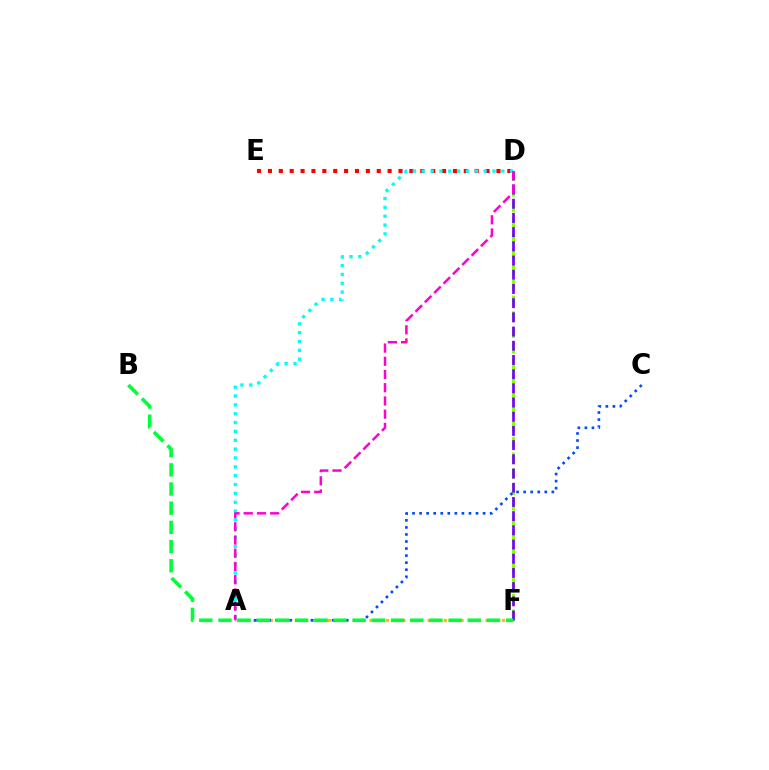{('D', 'E'): [{'color': '#ff0000', 'line_style': 'dotted', 'thickness': 2.96}], ('D', 'F'): [{'color': '#84ff00', 'line_style': 'dashed', 'thickness': 2.13}, {'color': '#7200ff', 'line_style': 'dashed', 'thickness': 1.93}], ('A', 'F'): [{'color': '#ffbd00', 'line_style': 'dotted', 'thickness': 2.25}], ('A', 'D'): [{'color': '#00fff6', 'line_style': 'dotted', 'thickness': 2.4}, {'color': '#ff00cf', 'line_style': 'dashed', 'thickness': 1.8}], ('A', 'C'): [{'color': '#004bff', 'line_style': 'dotted', 'thickness': 1.92}], ('B', 'F'): [{'color': '#00ff39', 'line_style': 'dashed', 'thickness': 2.6}]}